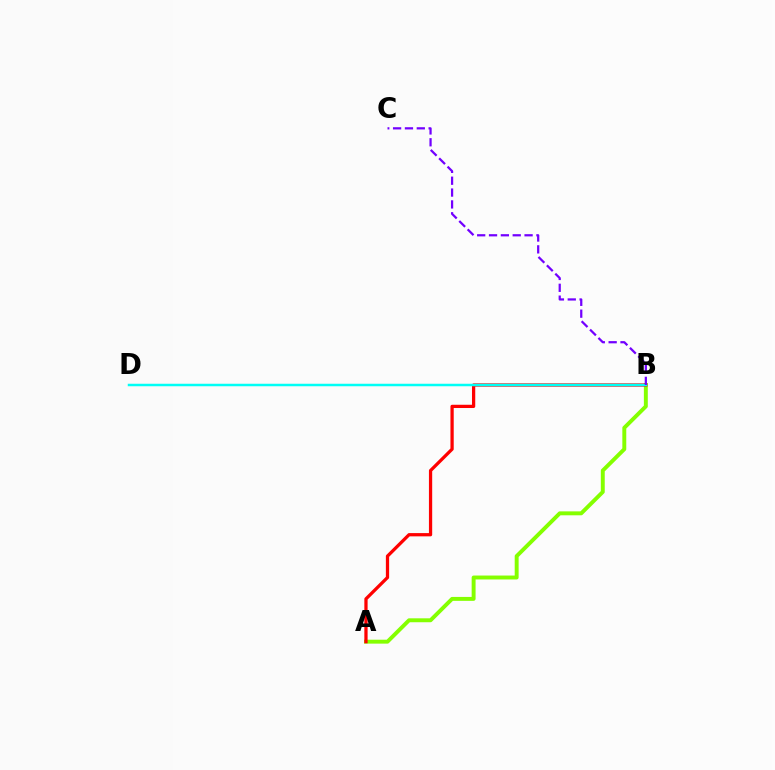{('A', 'B'): [{'color': '#84ff00', 'line_style': 'solid', 'thickness': 2.82}, {'color': '#ff0000', 'line_style': 'solid', 'thickness': 2.34}], ('B', 'D'): [{'color': '#00fff6', 'line_style': 'solid', 'thickness': 1.79}], ('B', 'C'): [{'color': '#7200ff', 'line_style': 'dashed', 'thickness': 1.61}]}